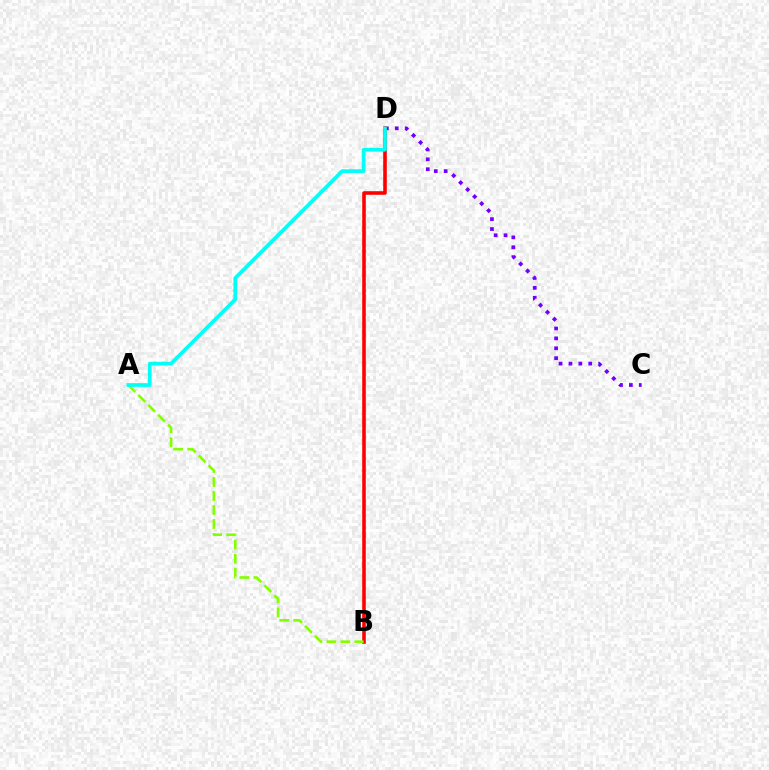{('C', 'D'): [{'color': '#7200ff', 'line_style': 'dotted', 'thickness': 2.69}], ('B', 'D'): [{'color': '#ff0000', 'line_style': 'solid', 'thickness': 2.57}], ('A', 'B'): [{'color': '#84ff00', 'line_style': 'dashed', 'thickness': 1.9}], ('A', 'D'): [{'color': '#00fff6', 'line_style': 'solid', 'thickness': 2.66}]}